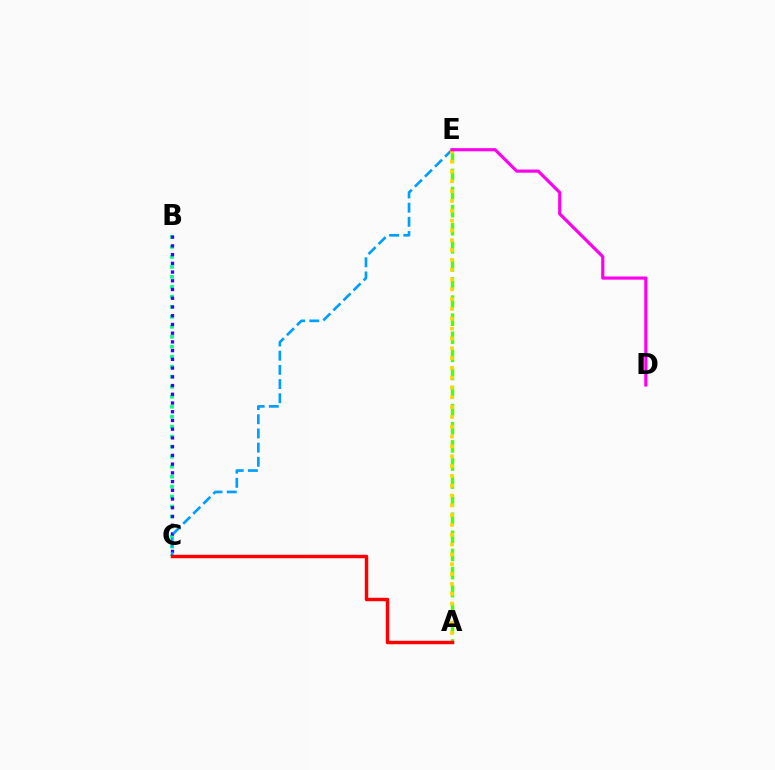{('A', 'E'): [{'color': '#4fff00', 'line_style': 'dashed', 'thickness': 2.46}, {'color': '#ffd500', 'line_style': 'dotted', 'thickness': 2.67}], ('B', 'C'): [{'color': '#00ff86', 'line_style': 'dotted', 'thickness': 2.71}, {'color': '#3700ff', 'line_style': 'dotted', 'thickness': 2.37}], ('C', 'E'): [{'color': '#009eff', 'line_style': 'dashed', 'thickness': 1.93}], ('D', 'E'): [{'color': '#ff00ed', 'line_style': 'solid', 'thickness': 2.28}], ('A', 'C'): [{'color': '#ff0000', 'line_style': 'solid', 'thickness': 2.49}]}